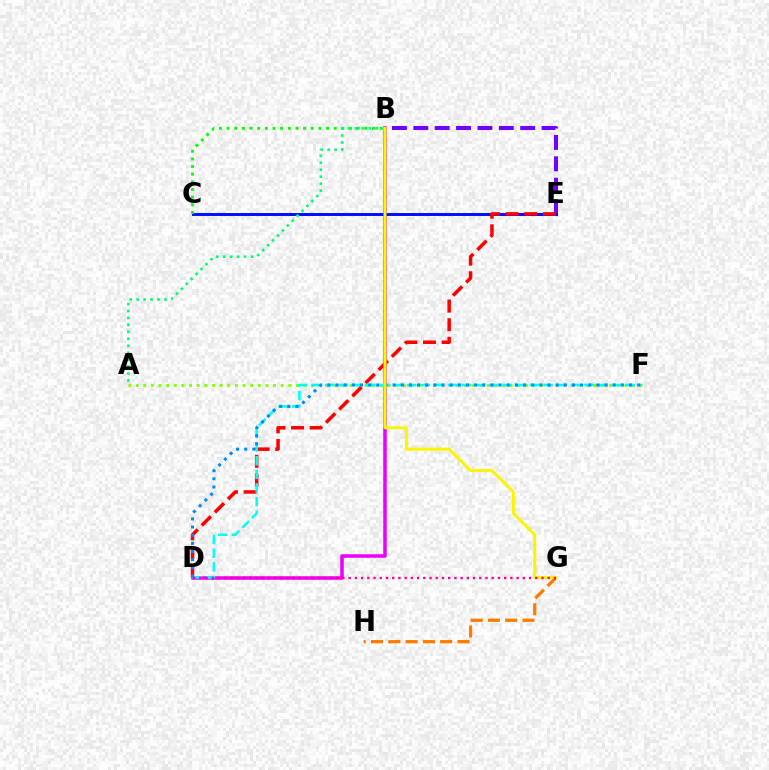{('B', 'D'): [{'color': '#ee00ff', 'line_style': 'solid', 'thickness': 2.55}], ('A', 'F'): [{'color': '#84ff00', 'line_style': 'dotted', 'thickness': 2.07}], ('G', 'H'): [{'color': '#ff7c00', 'line_style': 'dashed', 'thickness': 2.35}], ('B', 'E'): [{'color': '#7200ff', 'line_style': 'dashed', 'thickness': 2.9}], ('C', 'E'): [{'color': '#0010ff', 'line_style': 'solid', 'thickness': 2.13}], ('D', 'E'): [{'color': '#ff0000', 'line_style': 'dashed', 'thickness': 2.53}], ('D', 'F'): [{'color': '#00fff6', 'line_style': 'dashed', 'thickness': 1.85}, {'color': '#008cff', 'line_style': 'dotted', 'thickness': 2.22}], ('B', 'C'): [{'color': '#08ff00', 'line_style': 'dotted', 'thickness': 2.08}], ('A', 'B'): [{'color': '#00ff74', 'line_style': 'dotted', 'thickness': 1.89}], ('B', 'G'): [{'color': '#fcf500', 'line_style': 'solid', 'thickness': 2.17}], ('D', 'G'): [{'color': '#ff0094', 'line_style': 'dotted', 'thickness': 1.69}]}